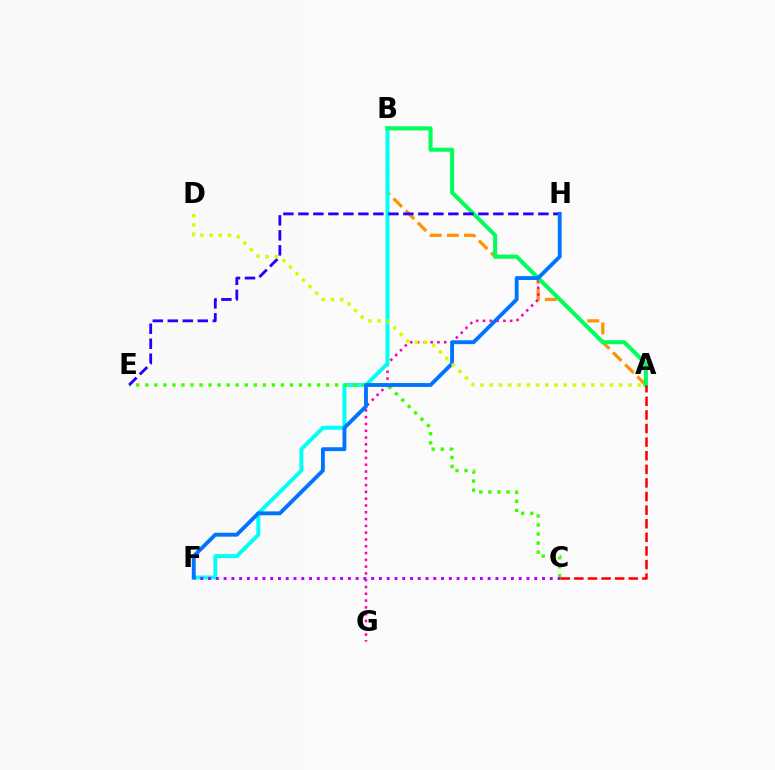{('A', 'B'): [{'color': '#ff9400', 'line_style': 'dashed', 'thickness': 2.33}, {'color': '#00ff5c', 'line_style': 'solid', 'thickness': 2.92}], ('G', 'H'): [{'color': '#ff00ac', 'line_style': 'dotted', 'thickness': 1.85}], ('B', 'F'): [{'color': '#00fff6', 'line_style': 'solid', 'thickness': 2.83}], ('C', 'E'): [{'color': '#3dff00', 'line_style': 'dotted', 'thickness': 2.46}], ('C', 'F'): [{'color': '#b900ff', 'line_style': 'dotted', 'thickness': 2.11}], ('E', 'H'): [{'color': '#2500ff', 'line_style': 'dashed', 'thickness': 2.04}], ('F', 'H'): [{'color': '#0074ff', 'line_style': 'solid', 'thickness': 2.78}], ('A', 'C'): [{'color': '#ff0000', 'line_style': 'dashed', 'thickness': 1.85}], ('A', 'D'): [{'color': '#d1ff00', 'line_style': 'dotted', 'thickness': 2.51}]}